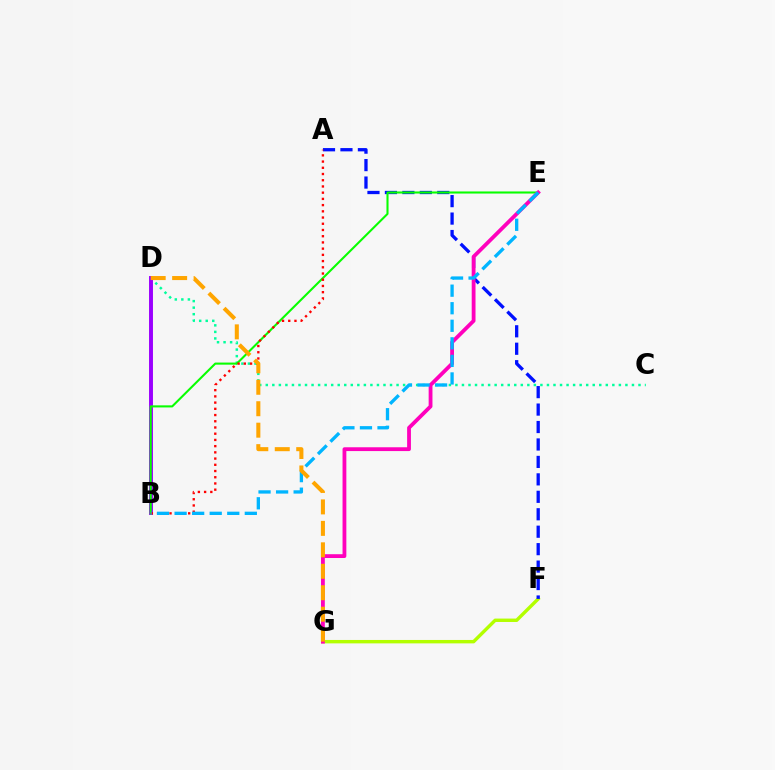{('C', 'D'): [{'color': '#00ff9d', 'line_style': 'dotted', 'thickness': 1.78}], ('F', 'G'): [{'color': '#b3ff00', 'line_style': 'solid', 'thickness': 2.45}], ('B', 'D'): [{'color': '#9b00ff', 'line_style': 'solid', 'thickness': 2.83}], ('A', 'F'): [{'color': '#0010ff', 'line_style': 'dashed', 'thickness': 2.37}], ('B', 'E'): [{'color': '#08ff00', 'line_style': 'solid', 'thickness': 1.5}, {'color': '#00b5ff', 'line_style': 'dashed', 'thickness': 2.38}], ('E', 'G'): [{'color': '#ff00bd', 'line_style': 'solid', 'thickness': 2.74}], ('A', 'B'): [{'color': '#ff0000', 'line_style': 'dotted', 'thickness': 1.69}], ('D', 'G'): [{'color': '#ffa500', 'line_style': 'dashed', 'thickness': 2.91}]}